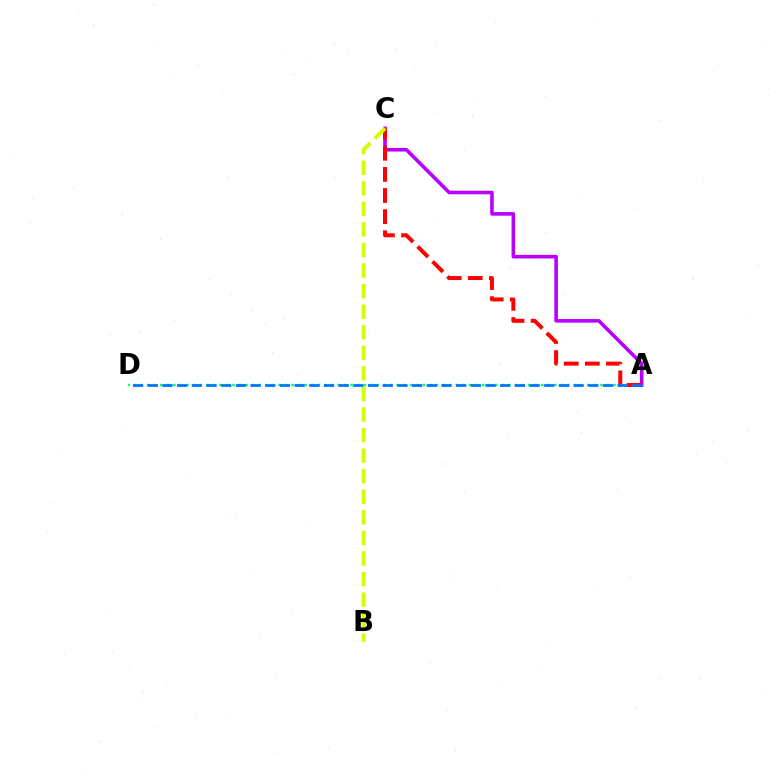{('A', 'D'): [{'color': '#00ff5c', 'line_style': 'dotted', 'thickness': 1.78}, {'color': '#0074ff', 'line_style': 'dashed', 'thickness': 1.99}], ('A', 'C'): [{'color': '#b900ff', 'line_style': 'solid', 'thickness': 2.58}, {'color': '#ff0000', 'line_style': 'dashed', 'thickness': 2.87}], ('B', 'C'): [{'color': '#d1ff00', 'line_style': 'dashed', 'thickness': 2.79}]}